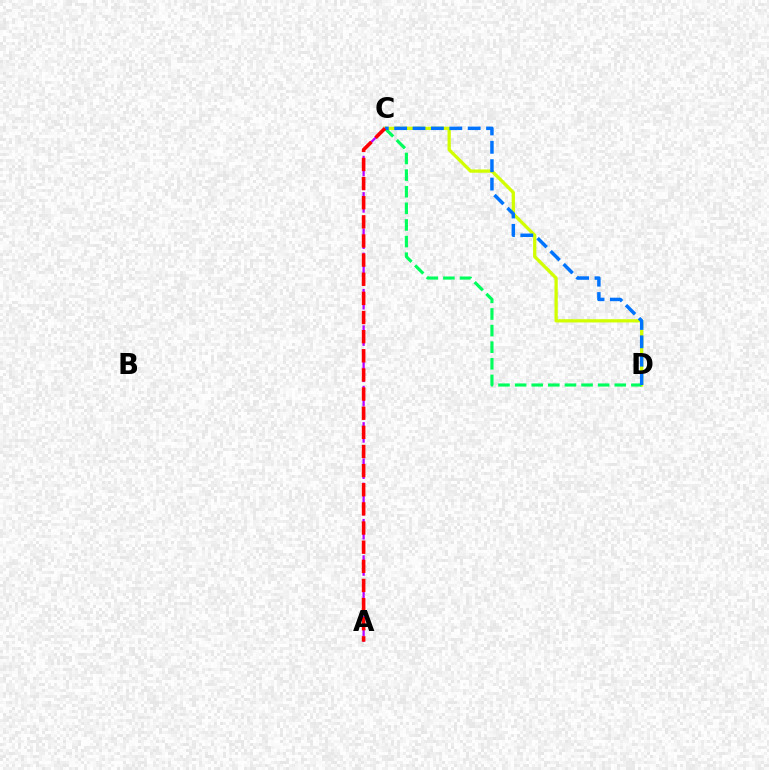{('C', 'D'): [{'color': '#d1ff00', 'line_style': 'solid', 'thickness': 2.35}, {'color': '#00ff5c', 'line_style': 'dashed', 'thickness': 2.26}, {'color': '#0074ff', 'line_style': 'dashed', 'thickness': 2.5}], ('A', 'C'): [{'color': '#b900ff', 'line_style': 'dashed', 'thickness': 1.64}, {'color': '#ff0000', 'line_style': 'dashed', 'thickness': 2.6}]}